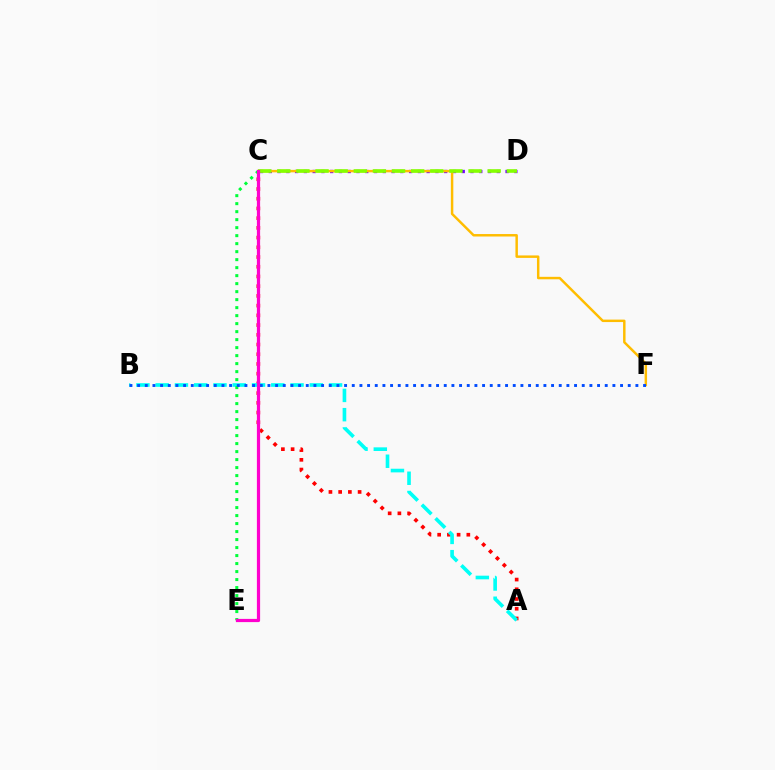{('A', 'C'): [{'color': '#ff0000', 'line_style': 'dotted', 'thickness': 2.64}], ('C', 'D'): [{'color': '#7200ff', 'line_style': 'dotted', 'thickness': 2.38}, {'color': '#84ff00', 'line_style': 'dashed', 'thickness': 2.6}], ('A', 'B'): [{'color': '#00fff6', 'line_style': 'dashed', 'thickness': 2.62}], ('C', 'F'): [{'color': '#ffbd00', 'line_style': 'solid', 'thickness': 1.77}], ('C', 'E'): [{'color': '#00ff39', 'line_style': 'dotted', 'thickness': 2.17}, {'color': '#ff00cf', 'line_style': 'solid', 'thickness': 2.31}], ('B', 'F'): [{'color': '#004bff', 'line_style': 'dotted', 'thickness': 2.08}]}